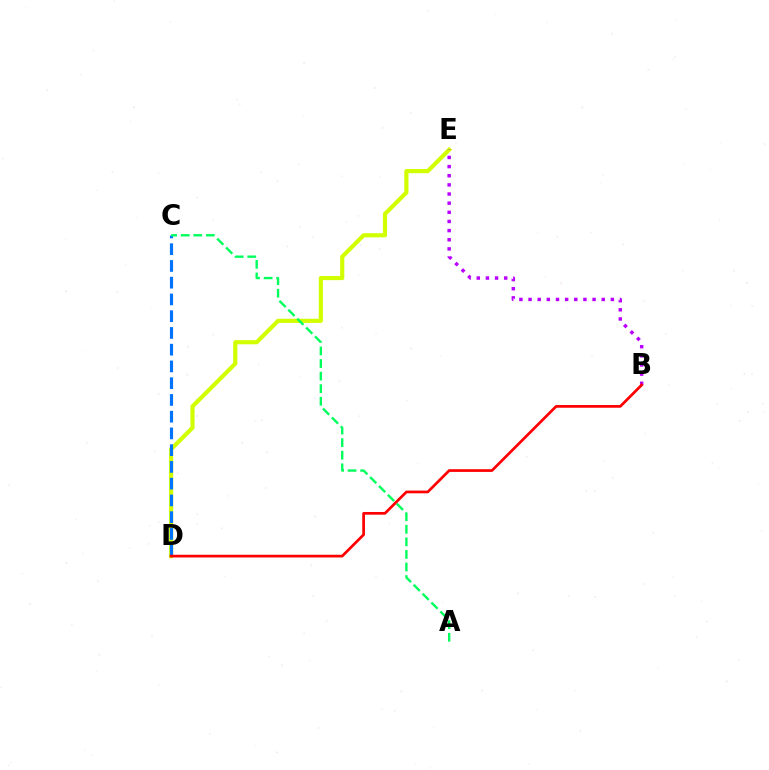{('D', 'E'): [{'color': '#d1ff00', 'line_style': 'solid', 'thickness': 2.99}], ('C', 'D'): [{'color': '#0074ff', 'line_style': 'dashed', 'thickness': 2.28}], ('B', 'E'): [{'color': '#b900ff', 'line_style': 'dotted', 'thickness': 2.48}], ('B', 'D'): [{'color': '#ff0000', 'line_style': 'solid', 'thickness': 1.95}], ('A', 'C'): [{'color': '#00ff5c', 'line_style': 'dashed', 'thickness': 1.71}]}